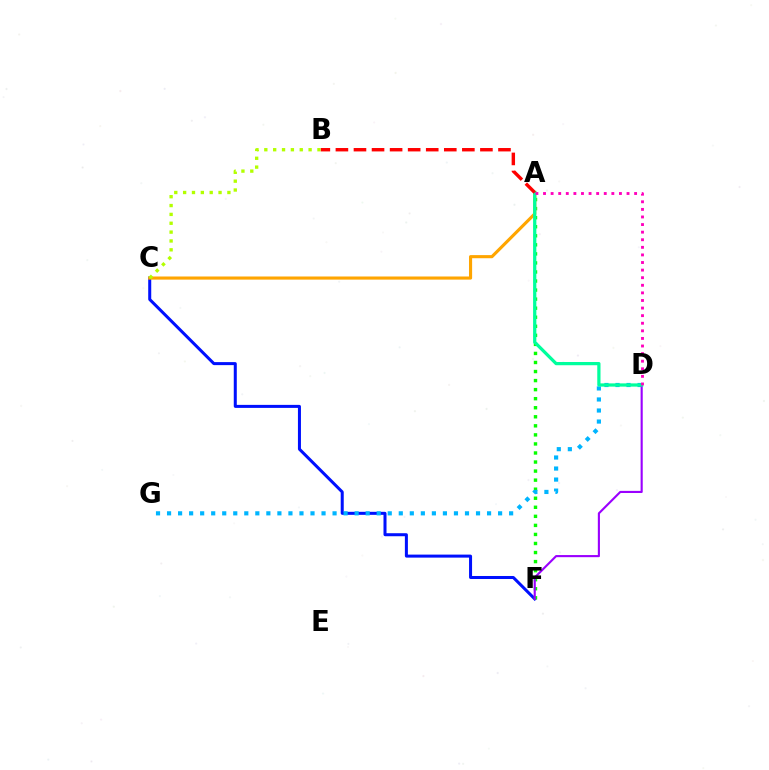{('C', 'F'): [{'color': '#0010ff', 'line_style': 'solid', 'thickness': 2.18}], ('A', 'F'): [{'color': '#08ff00', 'line_style': 'dotted', 'thickness': 2.46}], ('A', 'C'): [{'color': '#ffa500', 'line_style': 'solid', 'thickness': 2.25}], ('D', 'G'): [{'color': '#00b5ff', 'line_style': 'dotted', 'thickness': 3.0}], ('D', 'F'): [{'color': '#9b00ff', 'line_style': 'solid', 'thickness': 1.53}], ('A', 'D'): [{'color': '#00ff9d', 'line_style': 'solid', 'thickness': 2.33}, {'color': '#ff00bd', 'line_style': 'dotted', 'thickness': 2.06}], ('B', 'C'): [{'color': '#b3ff00', 'line_style': 'dotted', 'thickness': 2.41}], ('A', 'B'): [{'color': '#ff0000', 'line_style': 'dashed', 'thickness': 2.45}]}